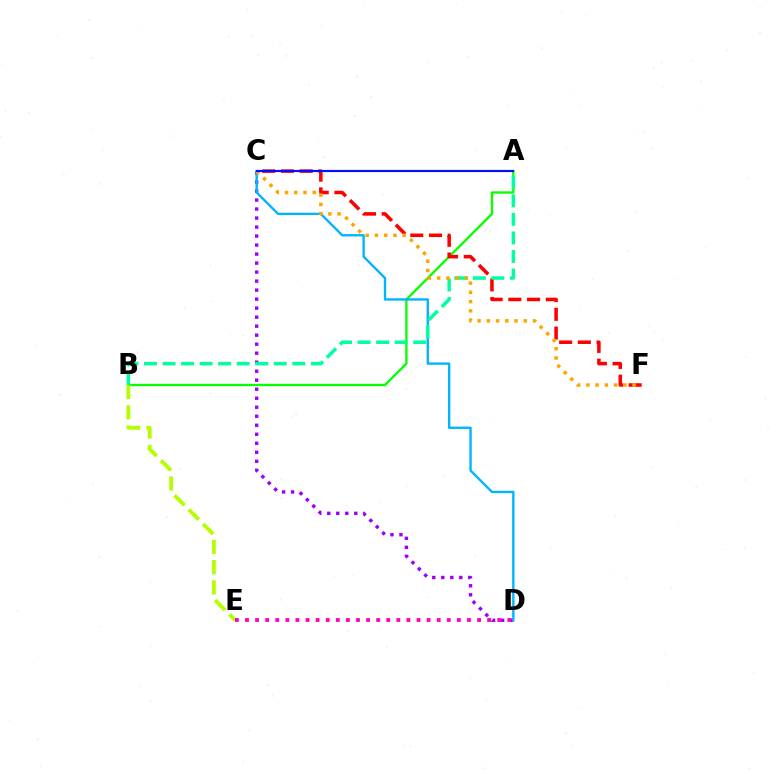{('A', 'B'): [{'color': '#08ff00', 'line_style': 'solid', 'thickness': 1.68}, {'color': '#00ff9d', 'line_style': 'dashed', 'thickness': 2.52}], ('B', 'E'): [{'color': '#b3ff00', 'line_style': 'dashed', 'thickness': 2.75}], ('C', 'F'): [{'color': '#ff0000', 'line_style': 'dashed', 'thickness': 2.54}, {'color': '#ffa500', 'line_style': 'dotted', 'thickness': 2.51}], ('C', 'D'): [{'color': '#9b00ff', 'line_style': 'dotted', 'thickness': 2.45}, {'color': '#00b5ff', 'line_style': 'solid', 'thickness': 1.71}], ('D', 'E'): [{'color': '#ff00bd', 'line_style': 'dotted', 'thickness': 2.74}], ('A', 'C'): [{'color': '#0010ff', 'line_style': 'solid', 'thickness': 1.57}]}